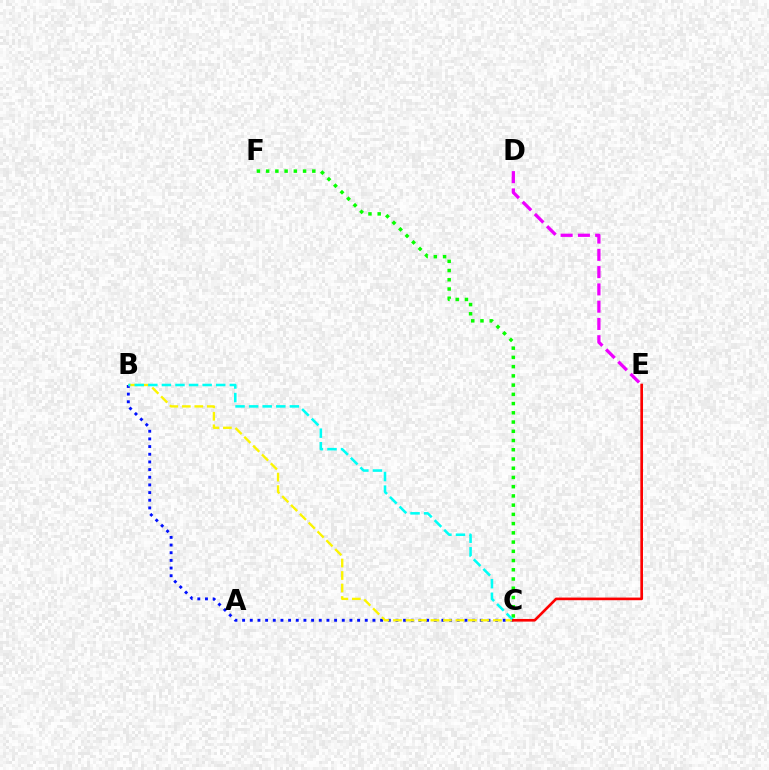{('C', 'F'): [{'color': '#08ff00', 'line_style': 'dotted', 'thickness': 2.51}], ('B', 'C'): [{'color': '#0010ff', 'line_style': 'dotted', 'thickness': 2.08}, {'color': '#fcf500', 'line_style': 'dashed', 'thickness': 1.7}, {'color': '#00fff6', 'line_style': 'dashed', 'thickness': 1.84}], ('D', 'E'): [{'color': '#ee00ff', 'line_style': 'dashed', 'thickness': 2.35}], ('C', 'E'): [{'color': '#ff0000', 'line_style': 'solid', 'thickness': 1.91}]}